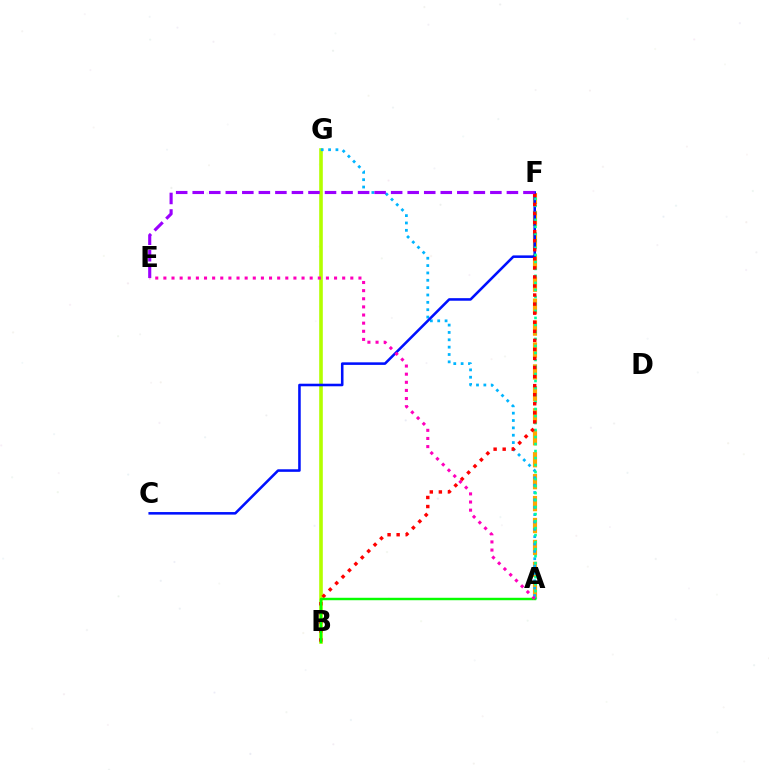{('B', 'G'): [{'color': '#b3ff00', 'line_style': 'solid', 'thickness': 2.6}], ('A', 'F'): [{'color': '#ffa500', 'line_style': 'dashed', 'thickness': 2.98}, {'color': '#00ff9d', 'line_style': 'dotted', 'thickness': 1.9}], ('A', 'G'): [{'color': '#00b5ff', 'line_style': 'dotted', 'thickness': 2.0}], ('C', 'F'): [{'color': '#0010ff', 'line_style': 'solid', 'thickness': 1.84}], ('B', 'F'): [{'color': '#ff0000', 'line_style': 'dotted', 'thickness': 2.46}], ('E', 'F'): [{'color': '#9b00ff', 'line_style': 'dashed', 'thickness': 2.25}], ('A', 'B'): [{'color': '#08ff00', 'line_style': 'solid', 'thickness': 1.76}], ('A', 'E'): [{'color': '#ff00bd', 'line_style': 'dotted', 'thickness': 2.21}]}